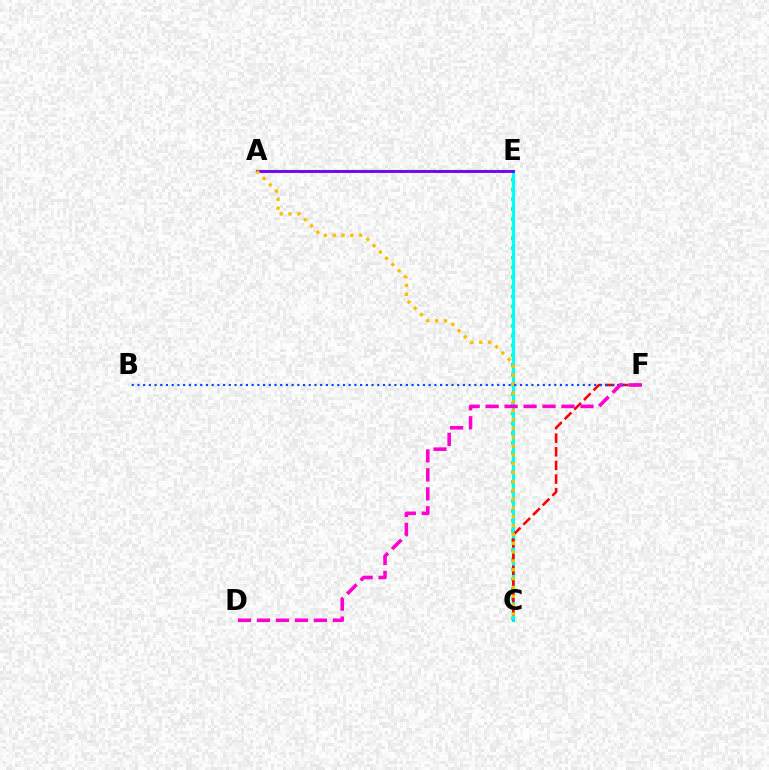{('A', 'E'): [{'color': '#84ff00', 'line_style': 'solid', 'thickness': 1.75}, {'color': '#7200ff', 'line_style': 'solid', 'thickness': 2.06}], ('C', 'E'): [{'color': '#00ff39', 'line_style': 'dotted', 'thickness': 2.65}, {'color': '#00fff6', 'line_style': 'solid', 'thickness': 2.31}], ('C', 'F'): [{'color': '#ff0000', 'line_style': 'dashed', 'thickness': 1.85}], ('A', 'C'): [{'color': '#ffbd00', 'line_style': 'dotted', 'thickness': 2.4}], ('B', 'F'): [{'color': '#004bff', 'line_style': 'dotted', 'thickness': 1.55}], ('D', 'F'): [{'color': '#ff00cf', 'line_style': 'dashed', 'thickness': 2.58}]}